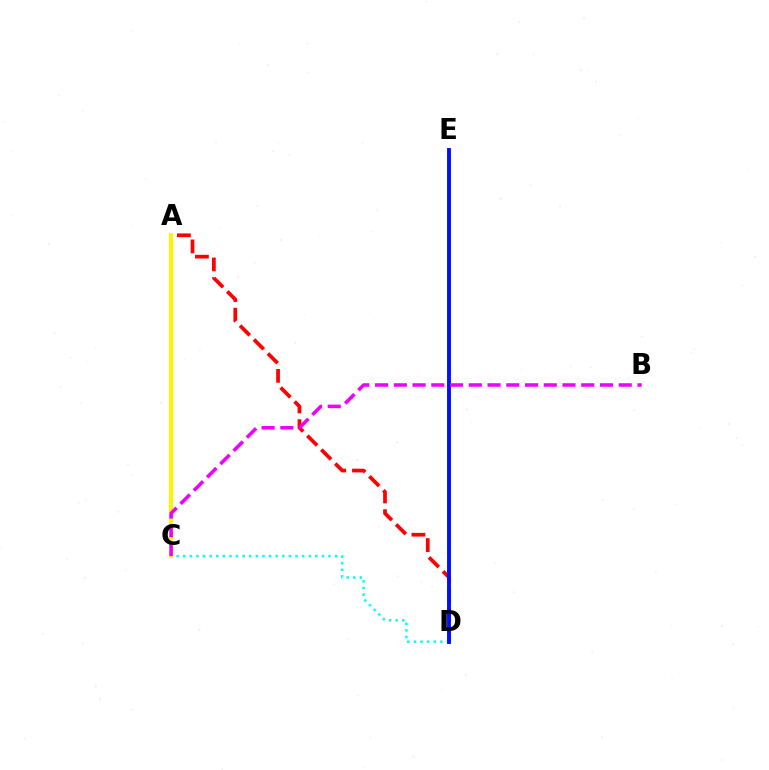{('A', 'C'): [{'color': '#08ff00', 'line_style': 'dotted', 'thickness': 1.87}, {'color': '#fcf500', 'line_style': 'solid', 'thickness': 2.94}], ('A', 'D'): [{'color': '#ff0000', 'line_style': 'dashed', 'thickness': 2.68}], ('C', 'D'): [{'color': '#00fff6', 'line_style': 'dotted', 'thickness': 1.79}], ('D', 'E'): [{'color': '#0010ff', 'line_style': 'solid', 'thickness': 2.81}], ('B', 'C'): [{'color': '#ee00ff', 'line_style': 'dashed', 'thickness': 2.55}]}